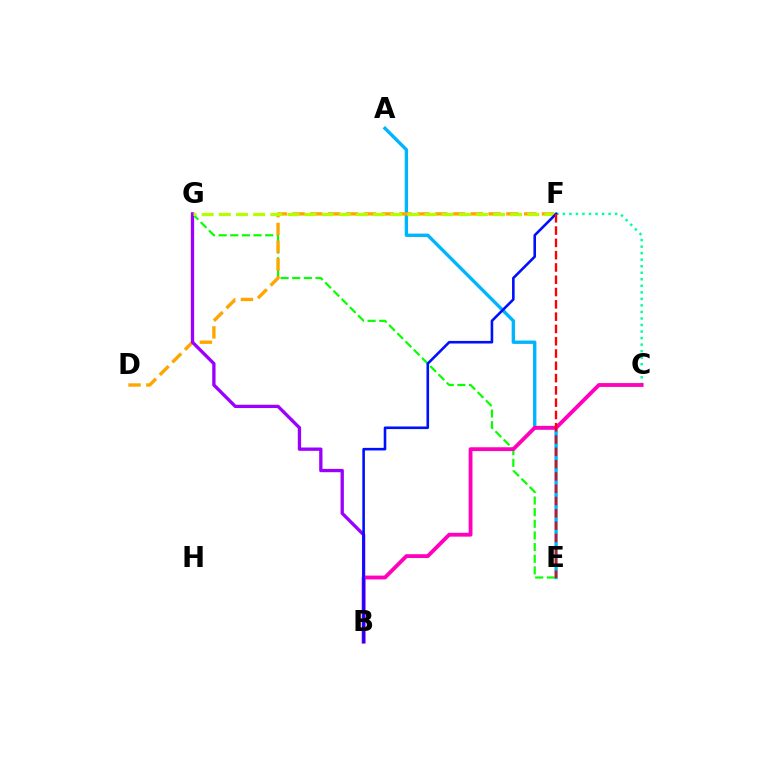{('E', 'G'): [{'color': '#08ff00', 'line_style': 'dashed', 'thickness': 1.58}], ('C', 'F'): [{'color': '#00ff9d', 'line_style': 'dotted', 'thickness': 1.77}], ('A', 'E'): [{'color': '#00b5ff', 'line_style': 'solid', 'thickness': 2.42}], ('D', 'F'): [{'color': '#ffa500', 'line_style': 'dashed', 'thickness': 2.42}], ('B', 'C'): [{'color': '#ff00bd', 'line_style': 'solid', 'thickness': 2.76}], ('B', 'G'): [{'color': '#9b00ff', 'line_style': 'solid', 'thickness': 2.38}], ('F', 'G'): [{'color': '#b3ff00', 'line_style': 'dashed', 'thickness': 2.33}], ('B', 'F'): [{'color': '#0010ff', 'line_style': 'solid', 'thickness': 1.87}], ('E', 'F'): [{'color': '#ff0000', 'line_style': 'dashed', 'thickness': 1.67}]}